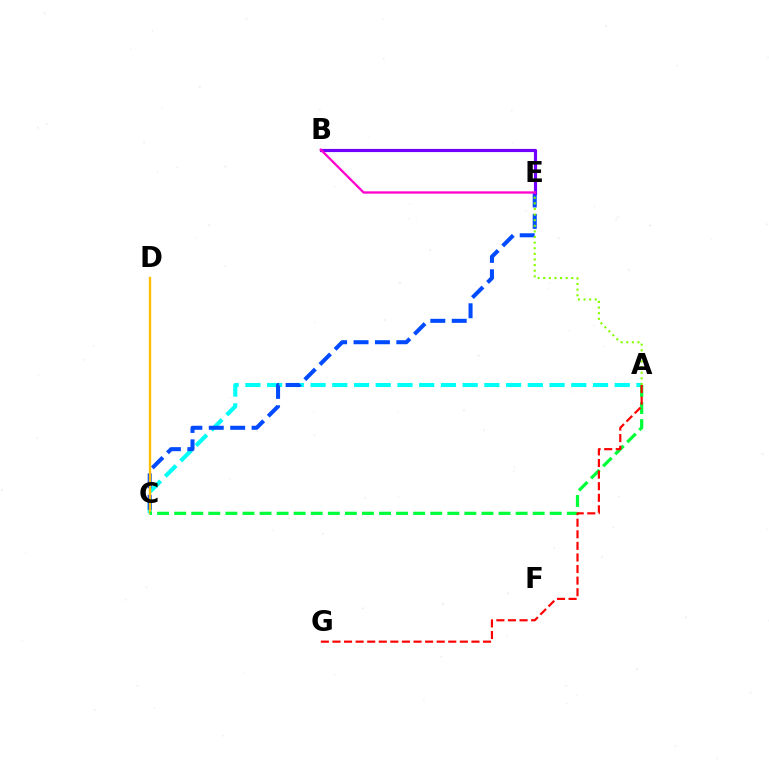{('A', 'C'): [{'color': '#00fff6', 'line_style': 'dashed', 'thickness': 2.95}, {'color': '#00ff39', 'line_style': 'dashed', 'thickness': 2.32}], ('C', 'E'): [{'color': '#004bff', 'line_style': 'dashed', 'thickness': 2.91}], ('C', 'D'): [{'color': '#ffbd00', 'line_style': 'solid', 'thickness': 1.69}], ('B', 'E'): [{'color': '#7200ff', 'line_style': 'solid', 'thickness': 2.28}, {'color': '#ff00cf', 'line_style': 'solid', 'thickness': 1.66}], ('A', 'G'): [{'color': '#ff0000', 'line_style': 'dashed', 'thickness': 1.57}], ('A', 'E'): [{'color': '#84ff00', 'line_style': 'dotted', 'thickness': 1.52}]}